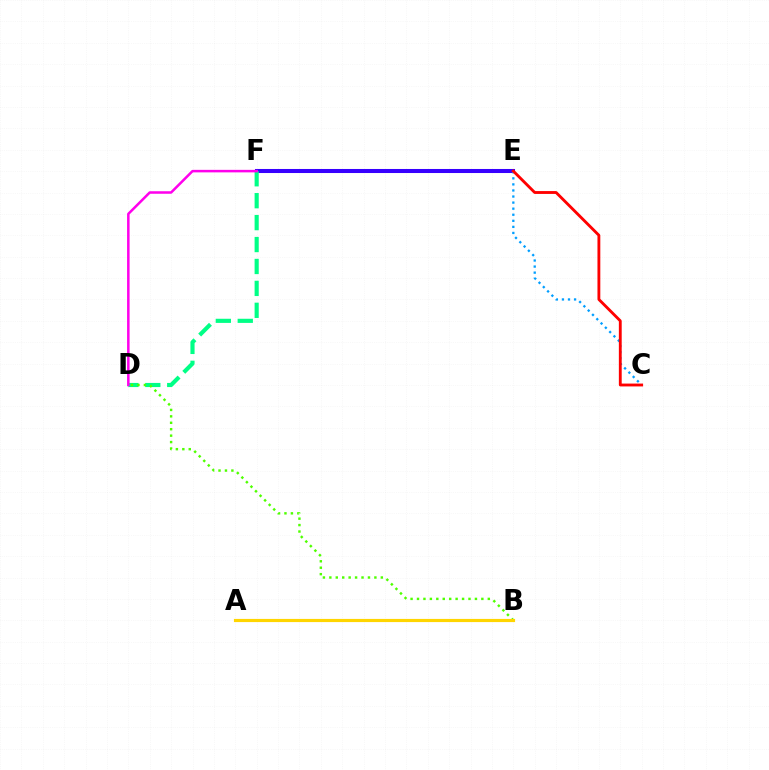{('E', 'F'): [{'color': '#3700ff', 'line_style': 'solid', 'thickness': 2.91}], ('D', 'F'): [{'color': '#00ff86', 'line_style': 'dashed', 'thickness': 2.98}, {'color': '#ff00ed', 'line_style': 'solid', 'thickness': 1.81}], ('B', 'D'): [{'color': '#4fff00', 'line_style': 'dotted', 'thickness': 1.75}], ('A', 'B'): [{'color': '#ffd500', 'line_style': 'solid', 'thickness': 2.28}], ('C', 'E'): [{'color': '#009eff', 'line_style': 'dotted', 'thickness': 1.65}, {'color': '#ff0000', 'line_style': 'solid', 'thickness': 2.05}]}